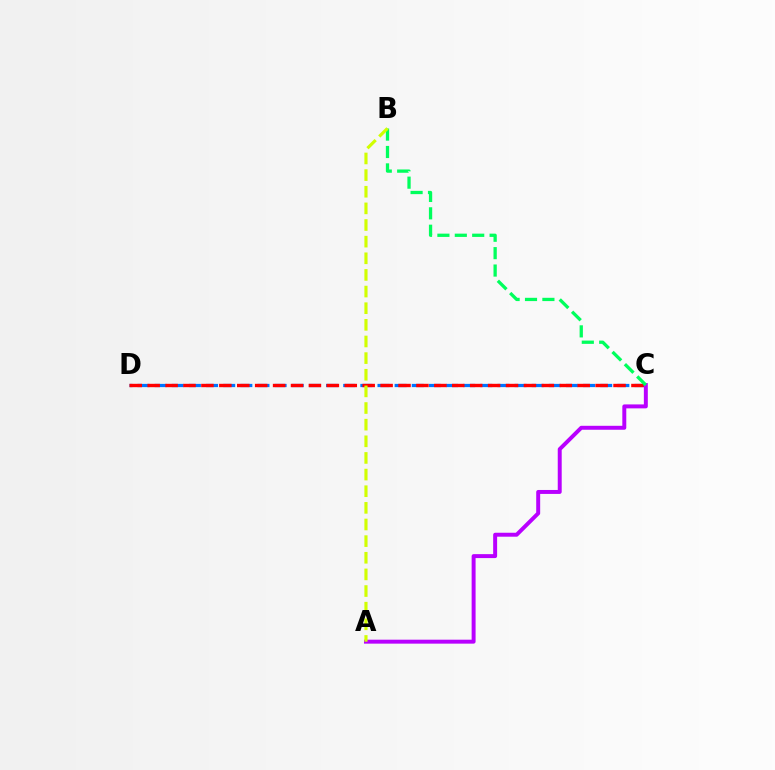{('C', 'D'): [{'color': '#0074ff', 'line_style': 'dashed', 'thickness': 2.33}, {'color': '#ff0000', 'line_style': 'dashed', 'thickness': 2.43}], ('A', 'C'): [{'color': '#b900ff', 'line_style': 'solid', 'thickness': 2.85}], ('B', 'C'): [{'color': '#00ff5c', 'line_style': 'dashed', 'thickness': 2.36}], ('A', 'B'): [{'color': '#d1ff00', 'line_style': 'dashed', 'thickness': 2.26}]}